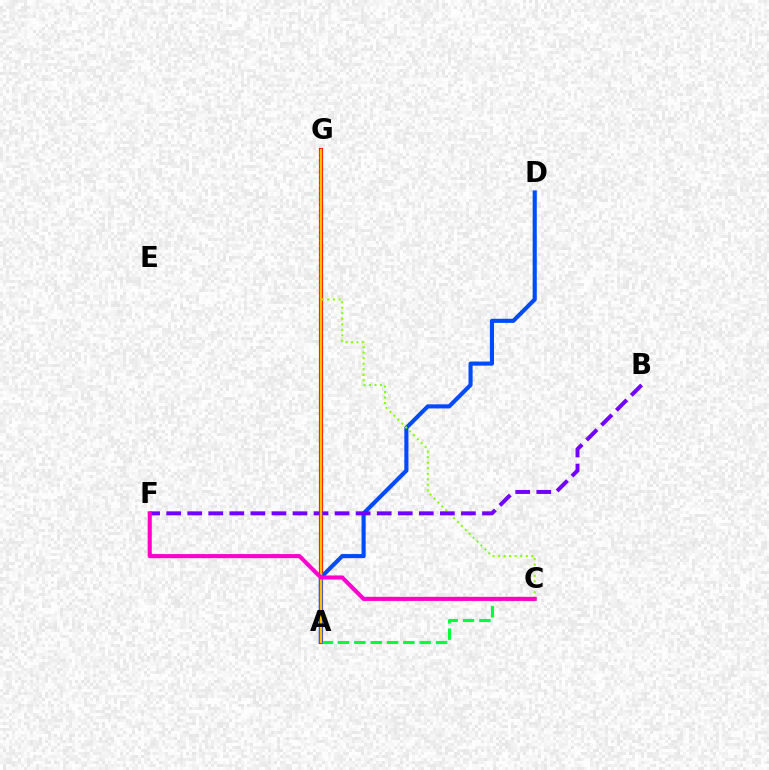{('A', 'G'): [{'color': '#00fff6', 'line_style': 'dashed', 'thickness': 2.74}, {'color': '#ff0000', 'line_style': 'solid', 'thickness': 2.99}, {'color': '#ffbd00', 'line_style': 'solid', 'thickness': 1.75}], ('A', 'C'): [{'color': '#00ff39', 'line_style': 'dashed', 'thickness': 2.22}], ('A', 'D'): [{'color': '#004bff', 'line_style': 'solid', 'thickness': 2.96}], ('C', 'G'): [{'color': '#84ff00', 'line_style': 'dotted', 'thickness': 1.5}], ('B', 'F'): [{'color': '#7200ff', 'line_style': 'dashed', 'thickness': 2.86}], ('C', 'F'): [{'color': '#ff00cf', 'line_style': 'solid', 'thickness': 2.95}]}